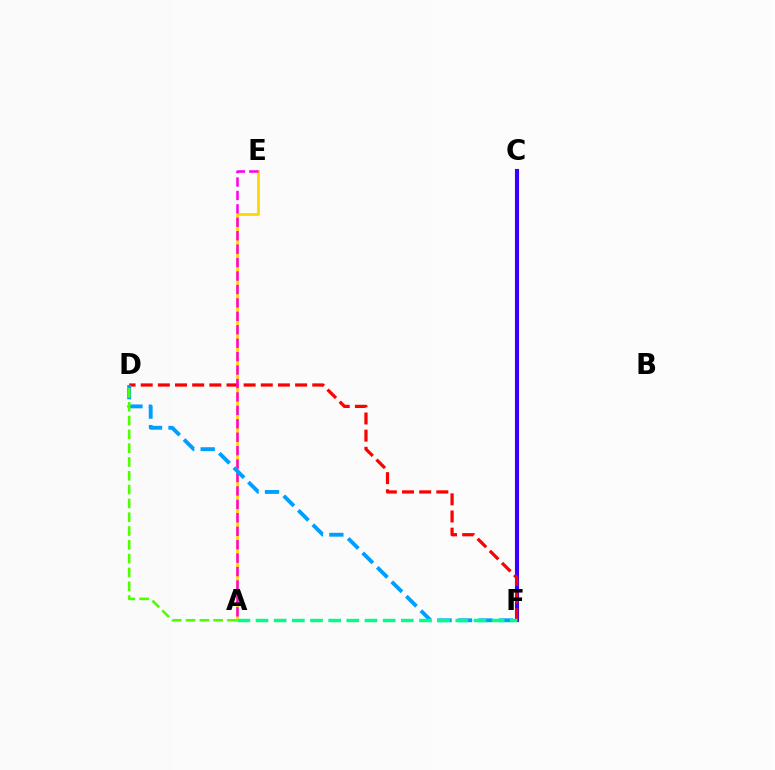{('A', 'E'): [{'color': '#ffd500', 'line_style': 'solid', 'thickness': 1.97}, {'color': '#ff00ed', 'line_style': 'dashed', 'thickness': 1.82}], ('C', 'F'): [{'color': '#3700ff', 'line_style': 'solid', 'thickness': 2.96}], ('D', 'F'): [{'color': '#ff0000', 'line_style': 'dashed', 'thickness': 2.33}, {'color': '#009eff', 'line_style': 'dashed', 'thickness': 2.78}], ('A', 'F'): [{'color': '#00ff86', 'line_style': 'dashed', 'thickness': 2.47}], ('A', 'D'): [{'color': '#4fff00', 'line_style': 'dashed', 'thickness': 1.88}]}